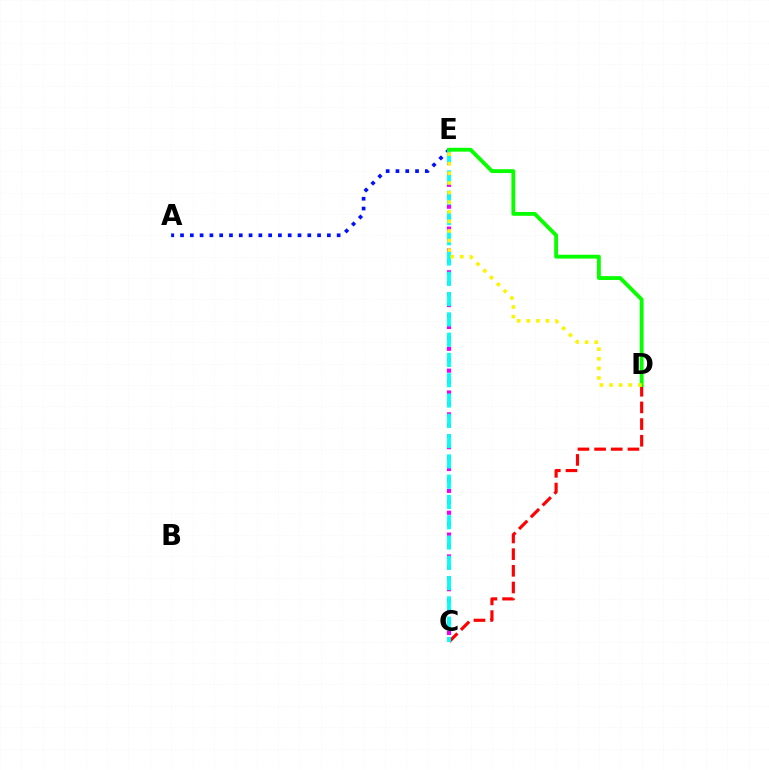{('C', 'E'): [{'color': '#ee00ff', 'line_style': 'dotted', 'thickness': 2.97}, {'color': '#00fff6', 'line_style': 'dashed', 'thickness': 2.76}], ('A', 'E'): [{'color': '#0010ff', 'line_style': 'dotted', 'thickness': 2.66}], ('C', 'D'): [{'color': '#ff0000', 'line_style': 'dashed', 'thickness': 2.26}], ('D', 'E'): [{'color': '#08ff00', 'line_style': 'solid', 'thickness': 2.77}, {'color': '#fcf500', 'line_style': 'dotted', 'thickness': 2.61}]}